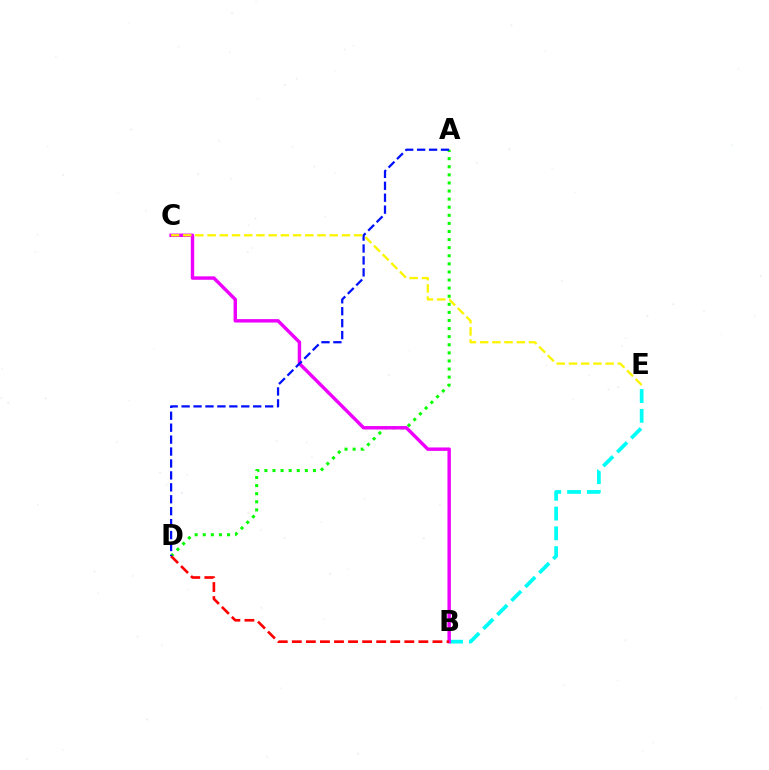{('B', 'E'): [{'color': '#00fff6', 'line_style': 'dashed', 'thickness': 2.69}], ('A', 'D'): [{'color': '#08ff00', 'line_style': 'dotted', 'thickness': 2.2}, {'color': '#0010ff', 'line_style': 'dashed', 'thickness': 1.62}], ('B', 'C'): [{'color': '#ee00ff', 'line_style': 'solid', 'thickness': 2.47}], ('B', 'D'): [{'color': '#ff0000', 'line_style': 'dashed', 'thickness': 1.91}], ('C', 'E'): [{'color': '#fcf500', 'line_style': 'dashed', 'thickness': 1.66}]}